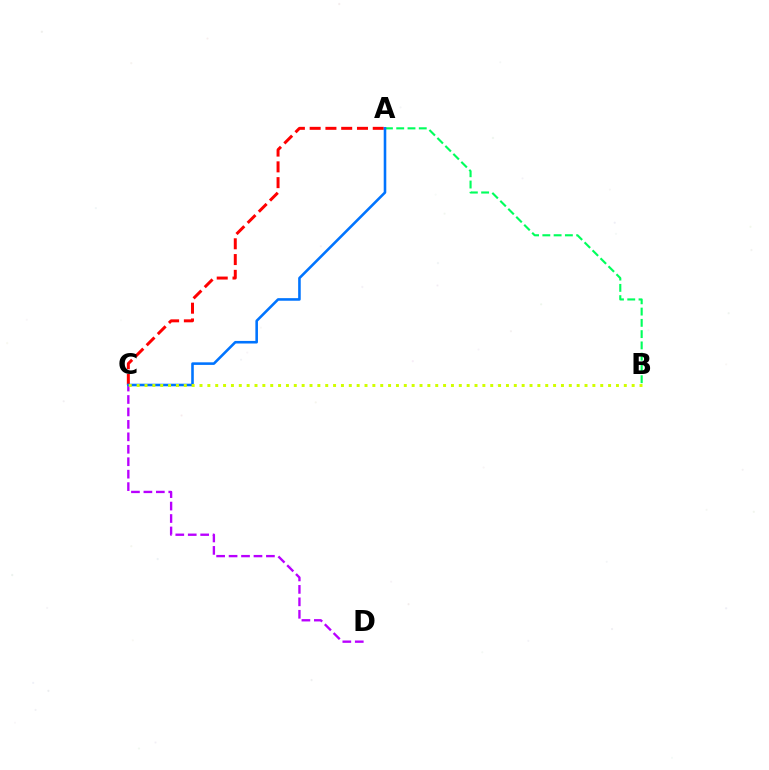{('C', 'D'): [{'color': '#b900ff', 'line_style': 'dashed', 'thickness': 1.69}], ('A', 'B'): [{'color': '#00ff5c', 'line_style': 'dashed', 'thickness': 1.53}], ('A', 'C'): [{'color': '#ff0000', 'line_style': 'dashed', 'thickness': 2.14}, {'color': '#0074ff', 'line_style': 'solid', 'thickness': 1.86}], ('B', 'C'): [{'color': '#d1ff00', 'line_style': 'dotted', 'thickness': 2.13}]}